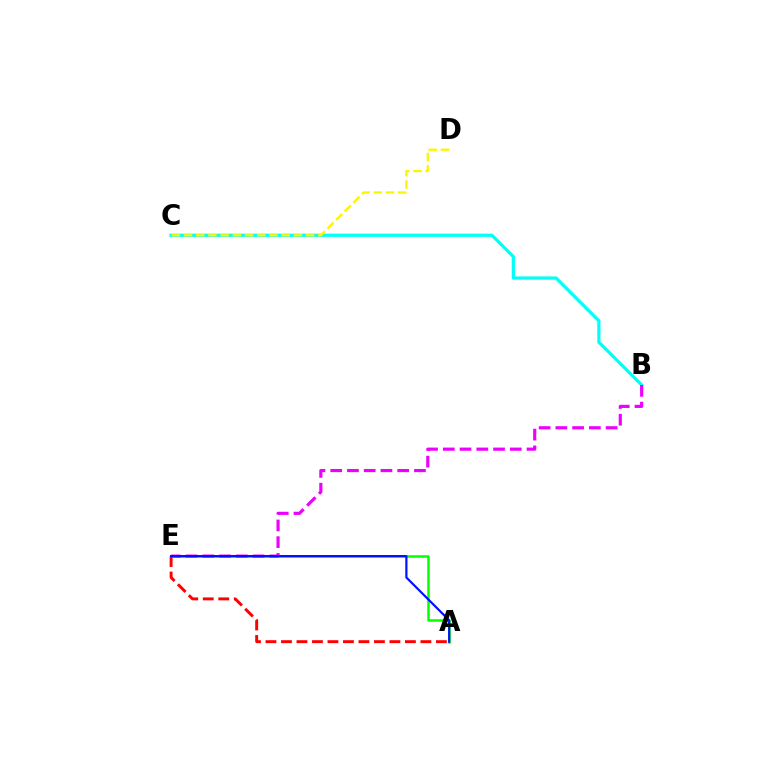{('A', 'E'): [{'color': '#08ff00', 'line_style': 'solid', 'thickness': 1.81}, {'color': '#ff0000', 'line_style': 'dashed', 'thickness': 2.1}, {'color': '#0010ff', 'line_style': 'solid', 'thickness': 1.57}], ('B', 'C'): [{'color': '#00fff6', 'line_style': 'solid', 'thickness': 2.32}], ('B', 'E'): [{'color': '#ee00ff', 'line_style': 'dashed', 'thickness': 2.28}], ('C', 'D'): [{'color': '#fcf500', 'line_style': 'dashed', 'thickness': 1.66}]}